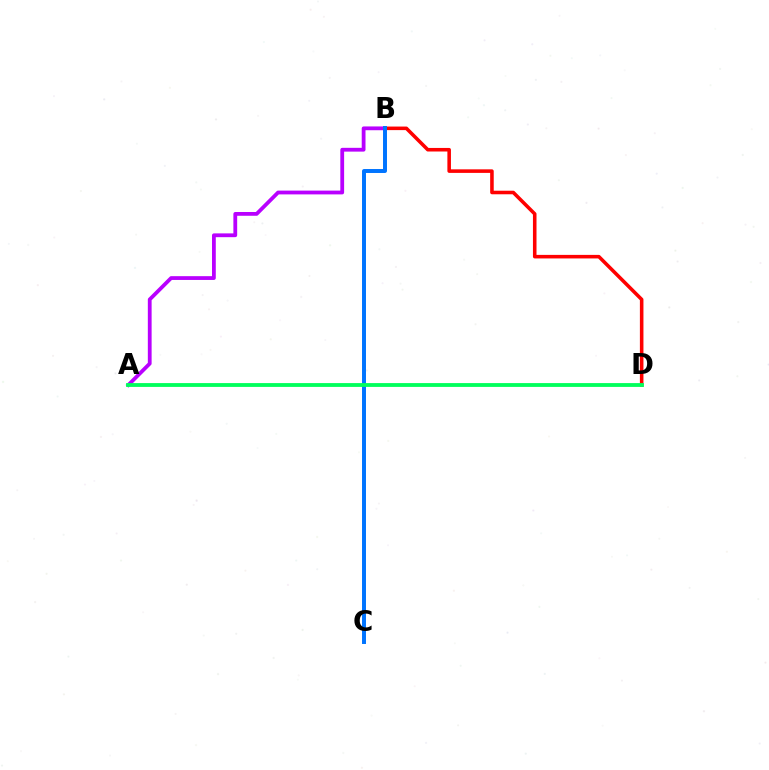{('A', 'B'): [{'color': '#b900ff', 'line_style': 'solid', 'thickness': 2.73}], ('B', 'D'): [{'color': '#ff0000', 'line_style': 'solid', 'thickness': 2.56}], ('A', 'D'): [{'color': '#d1ff00', 'line_style': 'dashed', 'thickness': 1.6}, {'color': '#00ff5c', 'line_style': 'solid', 'thickness': 2.75}], ('B', 'C'): [{'color': '#0074ff', 'line_style': 'solid', 'thickness': 2.85}]}